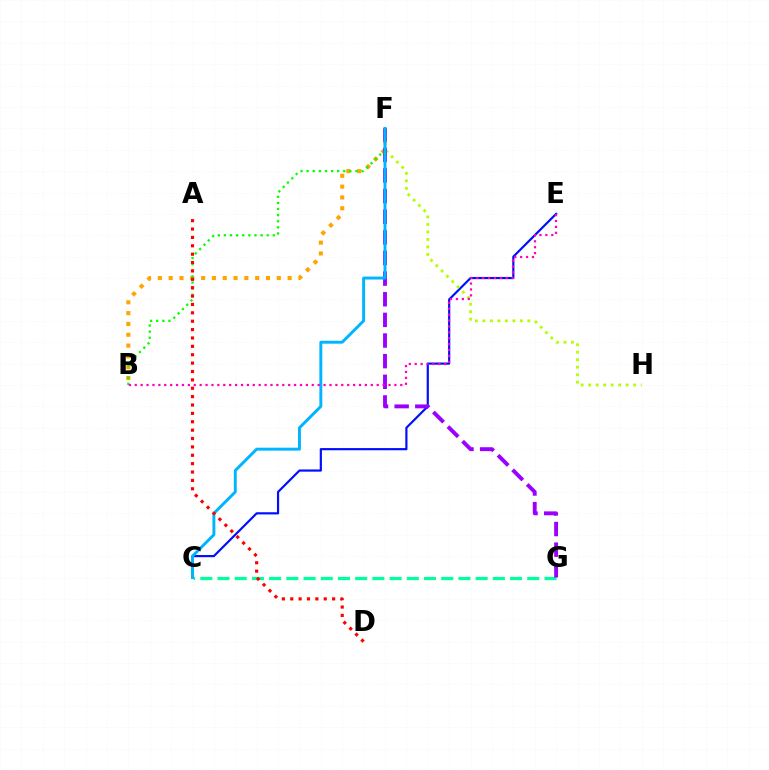{('B', 'F'): [{'color': '#ffa500', 'line_style': 'dotted', 'thickness': 2.94}, {'color': '#08ff00', 'line_style': 'dotted', 'thickness': 1.66}], ('C', 'G'): [{'color': '#00ff9d', 'line_style': 'dashed', 'thickness': 2.34}], ('C', 'E'): [{'color': '#0010ff', 'line_style': 'solid', 'thickness': 1.58}], ('F', 'H'): [{'color': '#b3ff00', 'line_style': 'dotted', 'thickness': 2.04}], ('F', 'G'): [{'color': '#9b00ff', 'line_style': 'dashed', 'thickness': 2.8}], ('C', 'F'): [{'color': '#00b5ff', 'line_style': 'solid', 'thickness': 2.11}], ('A', 'D'): [{'color': '#ff0000', 'line_style': 'dotted', 'thickness': 2.28}], ('B', 'E'): [{'color': '#ff00bd', 'line_style': 'dotted', 'thickness': 1.6}]}